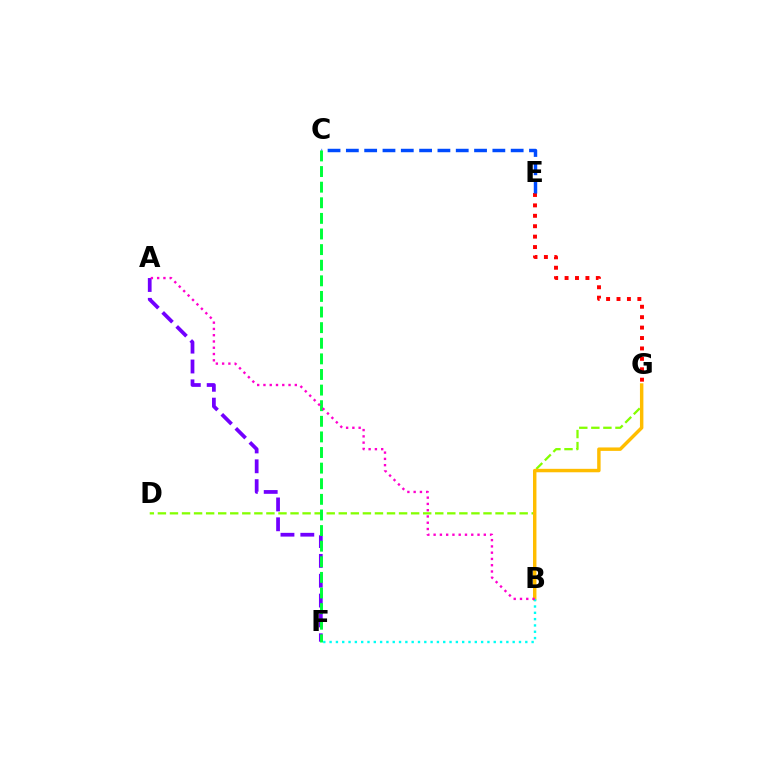{('D', 'G'): [{'color': '#84ff00', 'line_style': 'dashed', 'thickness': 1.64}], ('A', 'F'): [{'color': '#7200ff', 'line_style': 'dashed', 'thickness': 2.7}], ('B', 'G'): [{'color': '#ffbd00', 'line_style': 'solid', 'thickness': 2.48}], ('E', 'G'): [{'color': '#ff0000', 'line_style': 'dotted', 'thickness': 2.83}], ('B', 'F'): [{'color': '#00fff6', 'line_style': 'dotted', 'thickness': 1.72}], ('C', 'E'): [{'color': '#004bff', 'line_style': 'dashed', 'thickness': 2.49}], ('C', 'F'): [{'color': '#00ff39', 'line_style': 'dashed', 'thickness': 2.12}], ('A', 'B'): [{'color': '#ff00cf', 'line_style': 'dotted', 'thickness': 1.7}]}